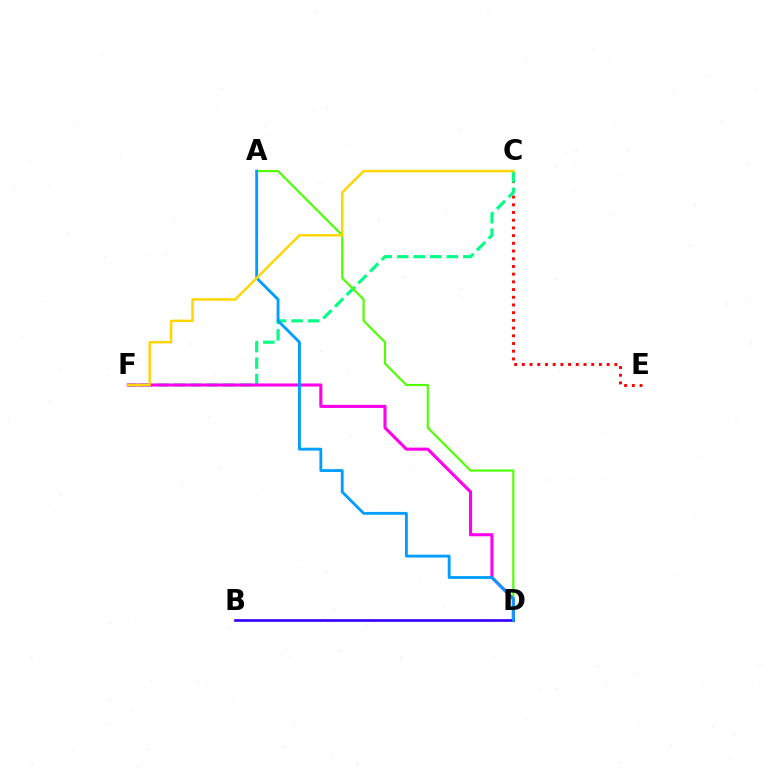{('C', 'E'): [{'color': '#ff0000', 'line_style': 'dotted', 'thickness': 2.09}], ('C', 'F'): [{'color': '#00ff86', 'line_style': 'dashed', 'thickness': 2.25}, {'color': '#ffd500', 'line_style': 'solid', 'thickness': 1.75}], ('A', 'D'): [{'color': '#4fff00', 'line_style': 'solid', 'thickness': 1.55}, {'color': '#009eff', 'line_style': 'solid', 'thickness': 2.05}], ('D', 'F'): [{'color': '#ff00ed', 'line_style': 'solid', 'thickness': 2.23}], ('B', 'D'): [{'color': '#3700ff', 'line_style': 'solid', 'thickness': 1.93}]}